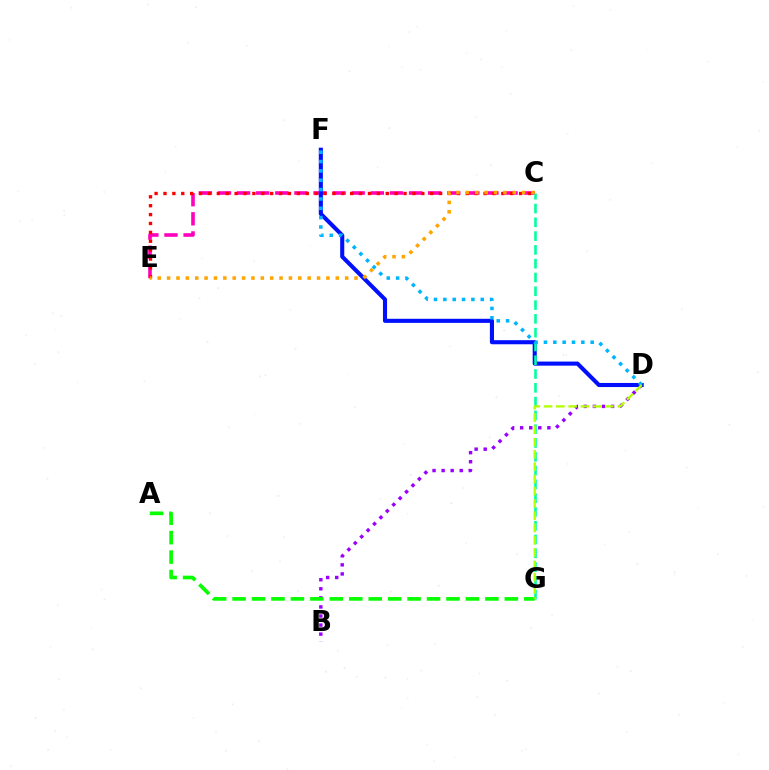{('C', 'E'): [{'color': '#ff00bd', 'line_style': 'dashed', 'thickness': 2.6}, {'color': '#ff0000', 'line_style': 'dotted', 'thickness': 2.42}, {'color': '#ffa500', 'line_style': 'dotted', 'thickness': 2.55}], ('B', 'D'): [{'color': '#9b00ff', 'line_style': 'dotted', 'thickness': 2.46}], ('D', 'F'): [{'color': '#0010ff', 'line_style': 'solid', 'thickness': 2.94}, {'color': '#00b5ff', 'line_style': 'dotted', 'thickness': 2.54}], ('C', 'G'): [{'color': '#00ff9d', 'line_style': 'dashed', 'thickness': 1.87}], ('A', 'G'): [{'color': '#08ff00', 'line_style': 'dashed', 'thickness': 2.64}], ('D', 'G'): [{'color': '#b3ff00', 'line_style': 'dashed', 'thickness': 1.67}]}